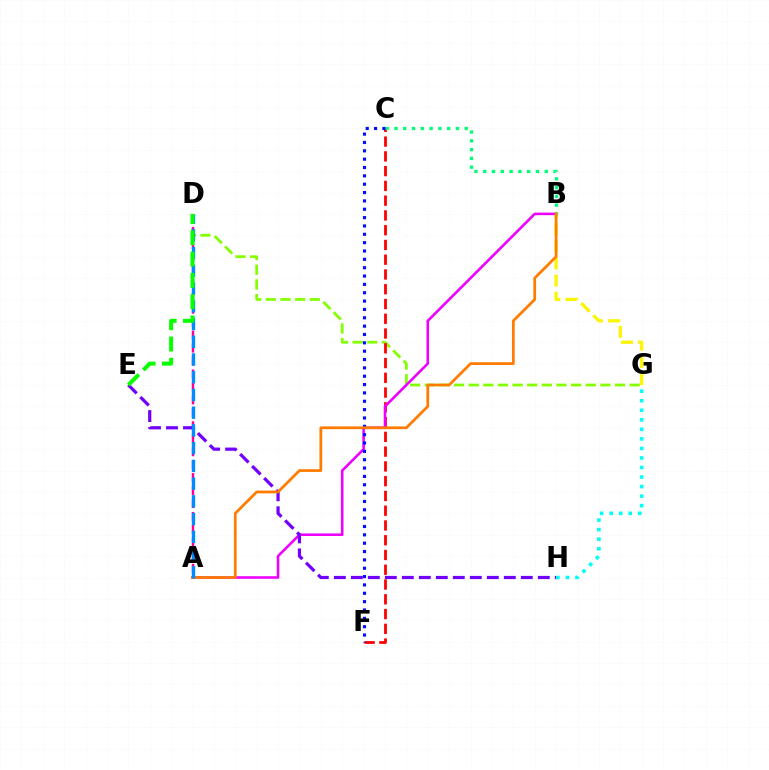{('D', 'G'): [{'color': '#84ff00', 'line_style': 'dashed', 'thickness': 1.99}], ('C', 'F'): [{'color': '#ff0000', 'line_style': 'dashed', 'thickness': 2.01}, {'color': '#0010ff', 'line_style': 'dotted', 'thickness': 2.27}], ('G', 'H'): [{'color': '#00fff6', 'line_style': 'dotted', 'thickness': 2.59}], ('B', 'G'): [{'color': '#fcf500', 'line_style': 'dashed', 'thickness': 2.33}], ('A', 'D'): [{'color': '#ff0094', 'line_style': 'dashed', 'thickness': 1.76}, {'color': '#008cff', 'line_style': 'dashed', 'thickness': 2.41}], ('A', 'B'): [{'color': '#ee00ff', 'line_style': 'solid', 'thickness': 1.85}, {'color': '#ff7c00', 'line_style': 'solid', 'thickness': 1.98}], ('B', 'C'): [{'color': '#00ff74', 'line_style': 'dotted', 'thickness': 2.39}], ('E', 'H'): [{'color': '#7200ff', 'line_style': 'dashed', 'thickness': 2.31}], ('D', 'E'): [{'color': '#08ff00', 'line_style': 'dashed', 'thickness': 2.89}]}